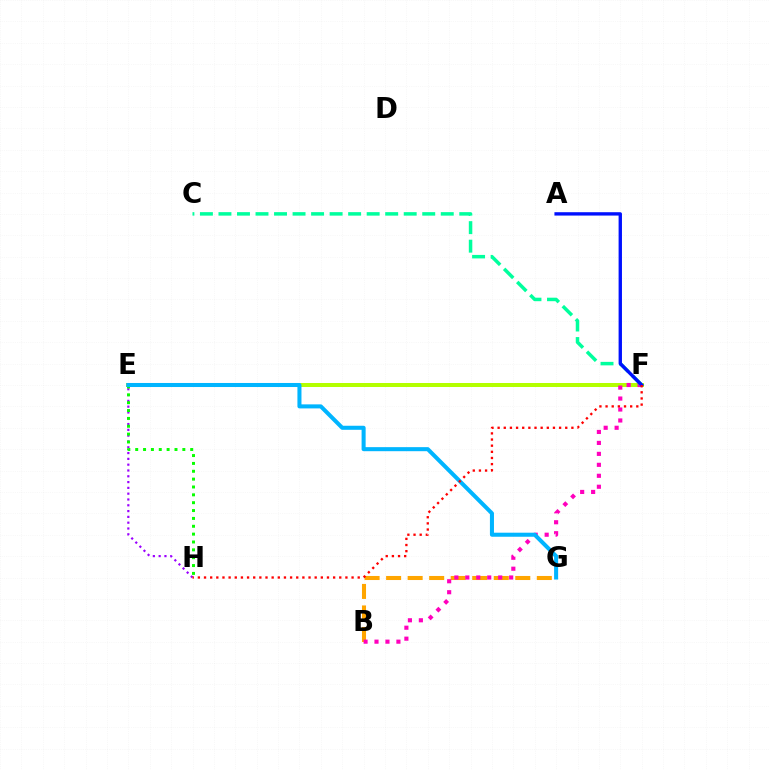{('B', 'G'): [{'color': '#ffa500', 'line_style': 'dashed', 'thickness': 2.92}], ('E', 'F'): [{'color': '#b3ff00', 'line_style': 'solid', 'thickness': 2.88}], ('E', 'H'): [{'color': '#9b00ff', 'line_style': 'dotted', 'thickness': 1.58}, {'color': '#08ff00', 'line_style': 'dotted', 'thickness': 2.13}], ('B', 'F'): [{'color': '#ff00bd', 'line_style': 'dotted', 'thickness': 2.98}], ('C', 'F'): [{'color': '#00ff9d', 'line_style': 'dashed', 'thickness': 2.52}], ('E', 'G'): [{'color': '#00b5ff', 'line_style': 'solid', 'thickness': 2.91}], ('A', 'F'): [{'color': '#0010ff', 'line_style': 'solid', 'thickness': 2.42}], ('F', 'H'): [{'color': '#ff0000', 'line_style': 'dotted', 'thickness': 1.67}]}